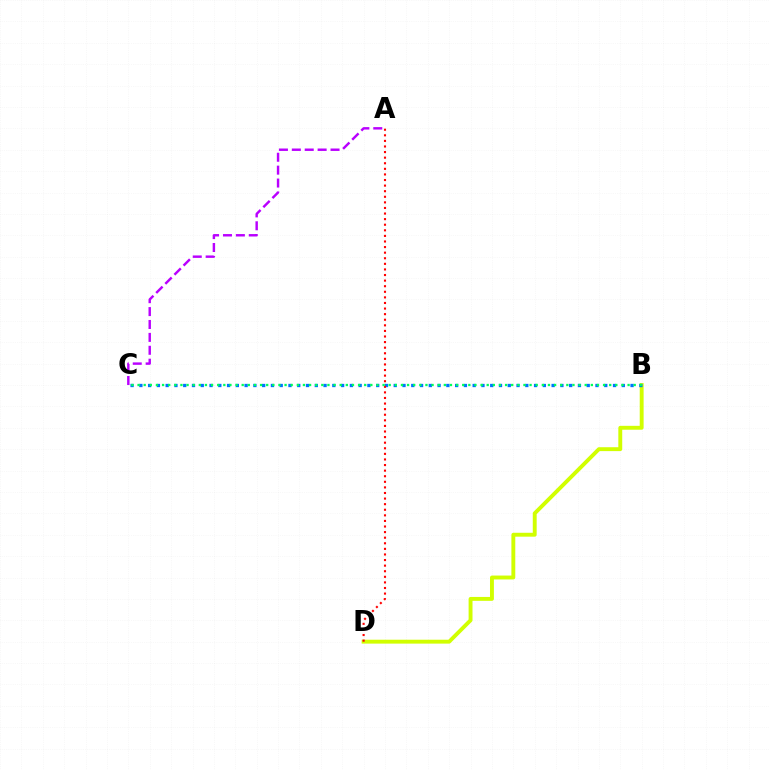{('B', 'D'): [{'color': '#d1ff00', 'line_style': 'solid', 'thickness': 2.81}], ('B', 'C'): [{'color': '#0074ff', 'line_style': 'dotted', 'thickness': 2.38}, {'color': '#00ff5c', 'line_style': 'dotted', 'thickness': 1.66}], ('A', 'D'): [{'color': '#ff0000', 'line_style': 'dotted', 'thickness': 1.52}], ('A', 'C'): [{'color': '#b900ff', 'line_style': 'dashed', 'thickness': 1.75}]}